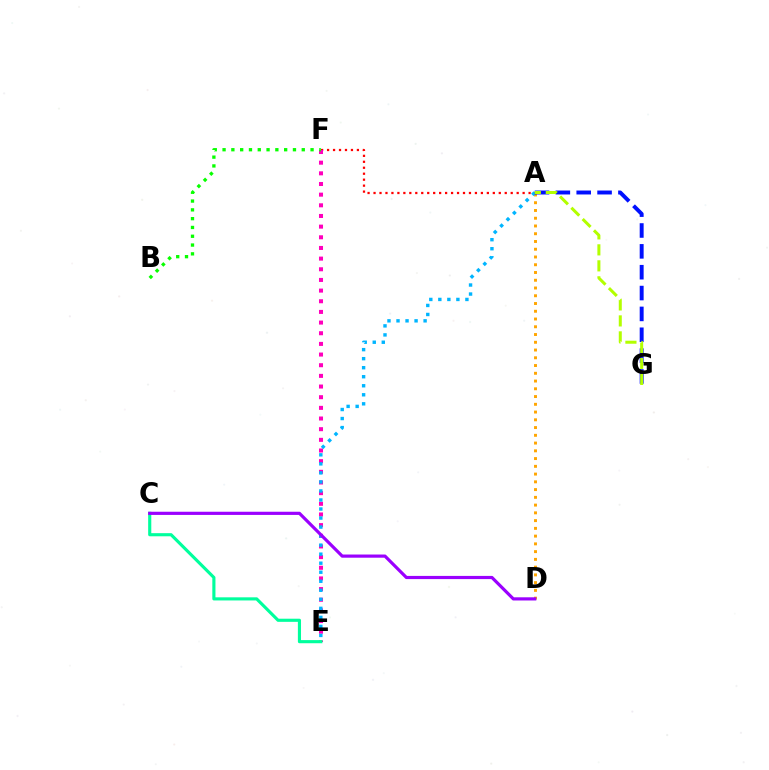{('A', 'F'): [{'color': '#ff0000', 'line_style': 'dotted', 'thickness': 1.62}], ('A', 'D'): [{'color': '#ffa500', 'line_style': 'dotted', 'thickness': 2.11}], ('E', 'F'): [{'color': '#ff00bd', 'line_style': 'dotted', 'thickness': 2.9}], ('C', 'E'): [{'color': '#00ff9d', 'line_style': 'solid', 'thickness': 2.25}], ('A', 'E'): [{'color': '#00b5ff', 'line_style': 'dotted', 'thickness': 2.45}], ('A', 'G'): [{'color': '#0010ff', 'line_style': 'dashed', 'thickness': 2.83}, {'color': '#b3ff00', 'line_style': 'dashed', 'thickness': 2.17}], ('B', 'F'): [{'color': '#08ff00', 'line_style': 'dotted', 'thickness': 2.39}], ('C', 'D'): [{'color': '#9b00ff', 'line_style': 'solid', 'thickness': 2.29}]}